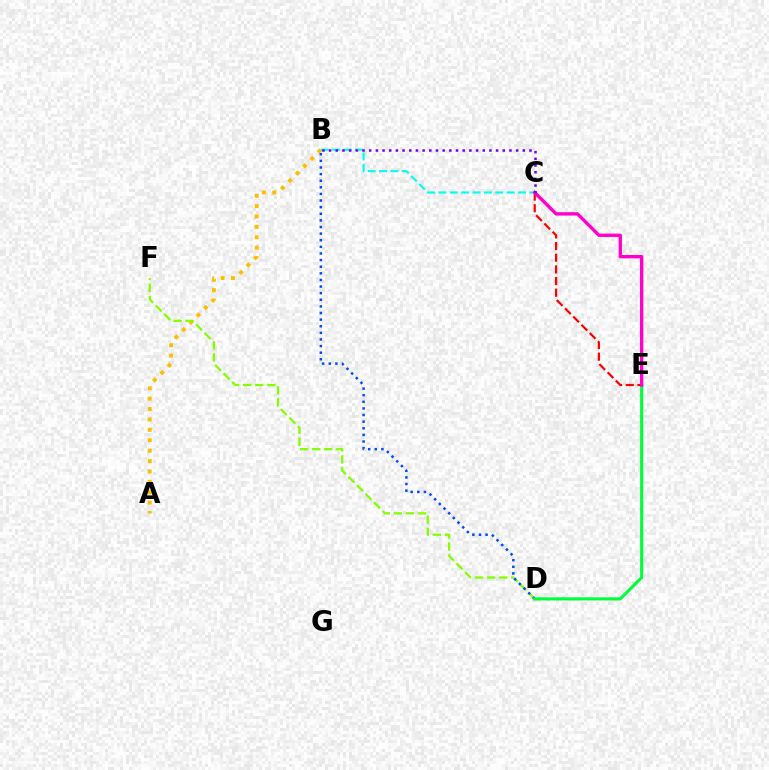{('A', 'B'): [{'color': '#ffbd00', 'line_style': 'dotted', 'thickness': 2.82}], ('C', 'E'): [{'color': '#ff0000', 'line_style': 'dashed', 'thickness': 1.58}, {'color': '#ff00cf', 'line_style': 'solid', 'thickness': 2.42}], ('D', 'F'): [{'color': '#84ff00', 'line_style': 'dashed', 'thickness': 1.64}], ('B', 'D'): [{'color': '#004bff', 'line_style': 'dotted', 'thickness': 1.8}], ('B', 'C'): [{'color': '#00fff6', 'line_style': 'dashed', 'thickness': 1.54}, {'color': '#7200ff', 'line_style': 'dotted', 'thickness': 1.81}], ('D', 'E'): [{'color': '#00ff39', 'line_style': 'solid', 'thickness': 2.24}]}